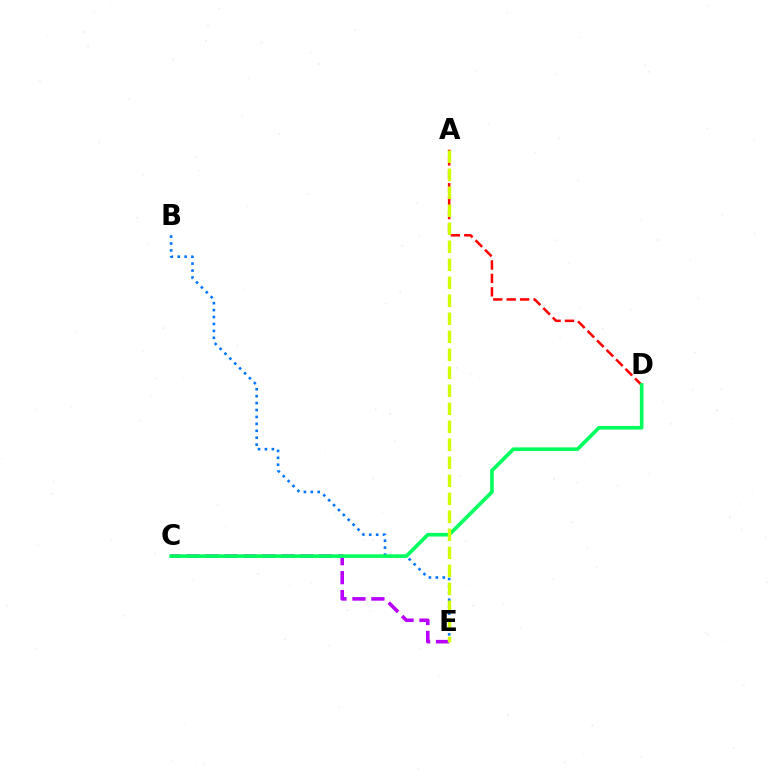{('C', 'E'): [{'color': '#b900ff', 'line_style': 'dashed', 'thickness': 2.58}], ('B', 'E'): [{'color': '#0074ff', 'line_style': 'dotted', 'thickness': 1.88}], ('A', 'D'): [{'color': '#ff0000', 'line_style': 'dashed', 'thickness': 1.82}], ('C', 'D'): [{'color': '#00ff5c', 'line_style': 'solid', 'thickness': 2.6}], ('A', 'E'): [{'color': '#d1ff00', 'line_style': 'dashed', 'thickness': 2.45}]}